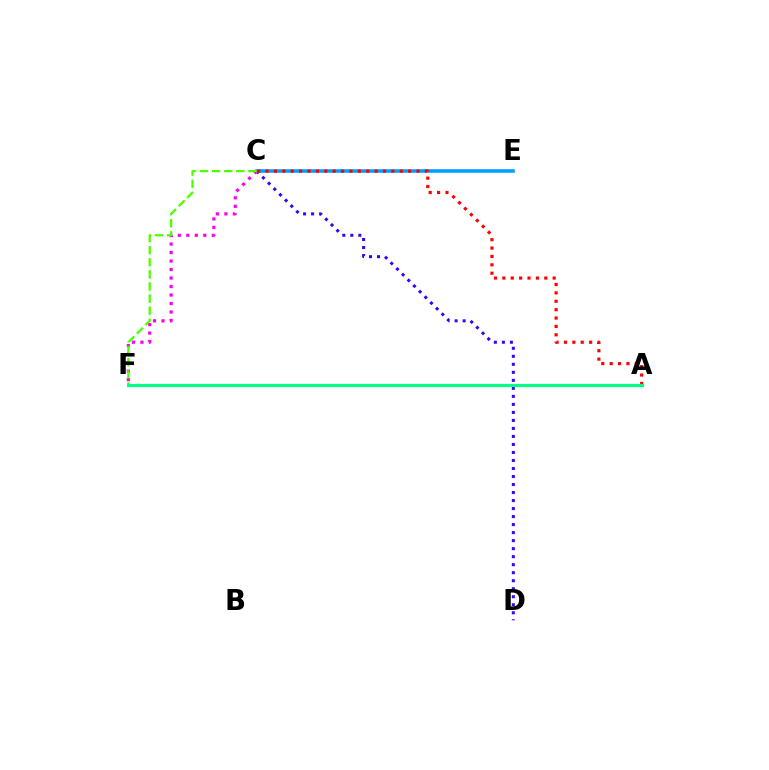{('C', 'D'): [{'color': '#3700ff', 'line_style': 'dotted', 'thickness': 2.18}], ('C', 'E'): [{'color': '#009eff', 'line_style': 'solid', 'thickness': 2.56}], ('A', 'F'): [{'color': '#ffd500', 'line_style': 'dashed', 'thickness': 1.85}, {'color': '#00ff86', 'line_style': 'solid', 'thickness': 2.28}], ('C', 'F'): [{'color': '#ff00ed', 'line_style': 'dotted', 'thickness': 2.31}, {'color': '#4fff00', 'line_style': 'dashed', 'thickness': 1.64}], ('A', 'C'): [{'color': '#ff0000', 'line_style': 'dotted', 'thickness': 2.28}]}